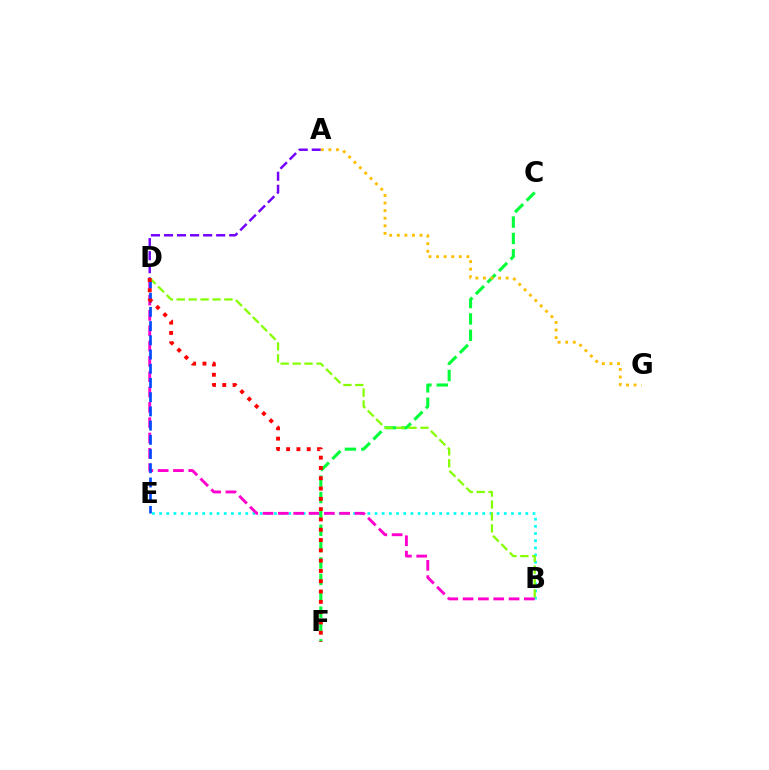{('B', 'E'): [{'color': '#00fff6', 'line_style': 'dotted', 'thickness': 1.95}], ('B', 'D'): [{'color': '#ff00cf', 'line_style': 'dashed', 'thickness': 2.08}, {'color': '#84ff00', 'line_style': 'dashed', 'thickness': 1.62}], ('C', 'F'): [{'color': '#00ff39', 'line_style': 'dashed', 'thickness': 2.22}], ('A', 'D'): [{'color': '#7200ff', 'line_style': 'dashed', 'thickness': 1.77}], ('D', 'E'): [{'color': '#004bff', 'line_style': 'dashed', 'thickness': 1.93}], ('A', 'G'): [{'color': '#ffbd00', 'line_style': 'dotted', 'thickness': 2.06}], ('D', 'F'): [{'color': '#ff0000', 'line_style': 'dotted', 'thickness': 2.8}]}